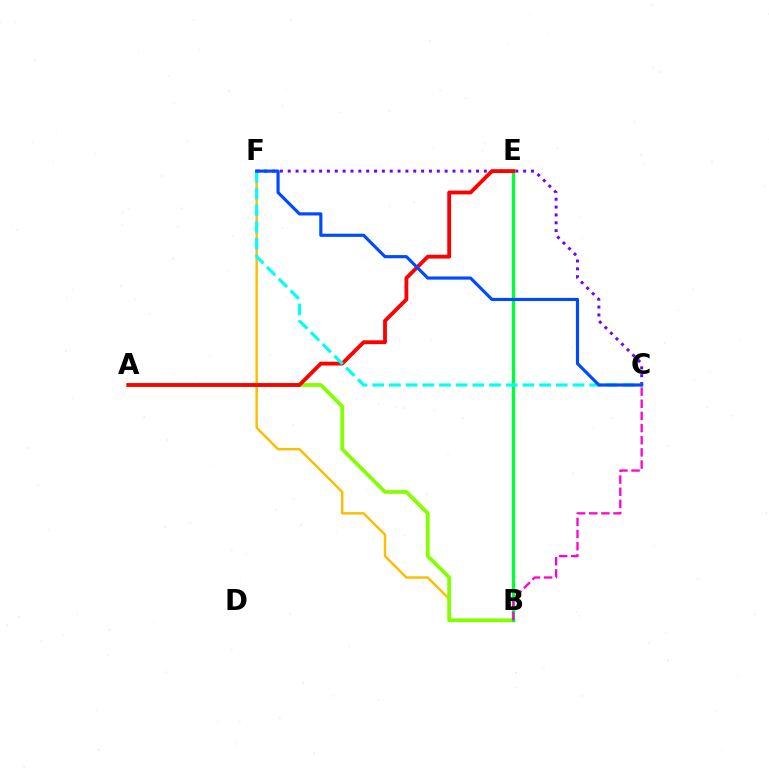{('B', 'F'): [{'color': '#ffbd00', 'line_style': 'solid', 'thickness': 1.76}], ('C', 'F'): [{'color': '#7200ff', 'line_style': 'dotted', 'thickness': 2.13}, {'color': '#00fff6', 'line_style': 'dashed', 'thickness': 2.27}, {'color': '#004bff', 'line_style': 'solid', 'thickness': 2.27}], ('A', 'B'): [{'color': '#84ff00', 'line_style': 'solid', 'thickness': 2.72}], ('B', 'E'): [{'color': '#00ff39', 'line_style': 'solid', 'thickness': 2.42}], ('B', 'C'): [{'color': '#ff00cf', 'line_style': 'dashed', 'thickness': 1.65}], ('A', 'E'): [{'color': '#ff0000', 'line_style': 'solid', 'thickness': 2.75}]}